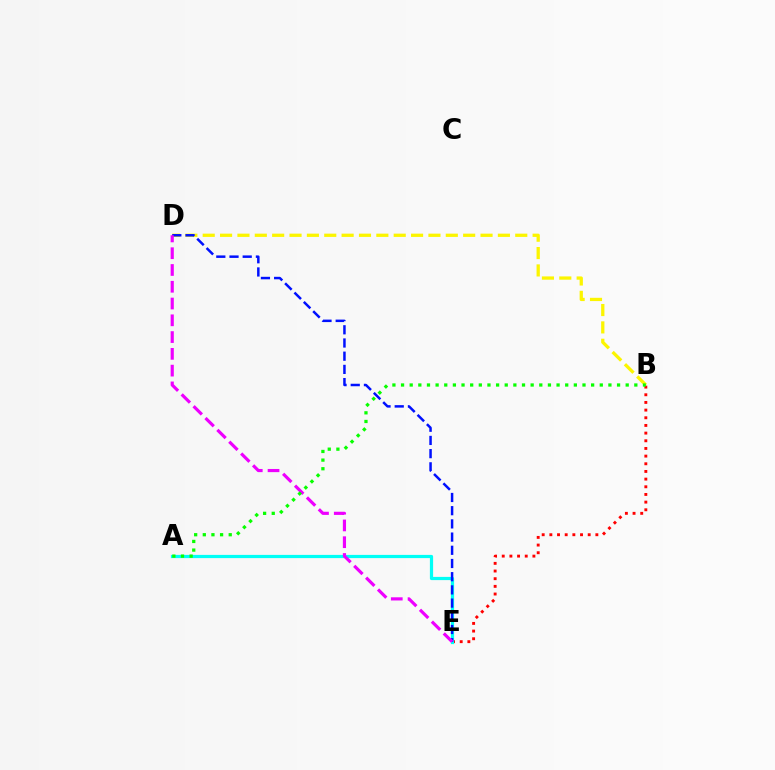{('B', 'D'): [{'color': '#fcf500', 'line_style': 'dashed', 'thickness': 2.36}], ('B', 'E'): [{'color': '#ff0000', 'line_style': 'dotted', 'thickness': 2.08}], ('A', 'E'): [{'color': '#00fff6', 'line_style': 'solid', 'thickness': 2.31}], ('D', 'E'): [{'color': '#0010ff', 'line_style': 'dashed', 'thickness': 1.79}, {'color': '#ee00ff', 'line_style': 'dashed', 'thickness': 2.28}], ('A', 'B'): [{'color': '#08ff00', 'line_style': 'dotted', 'thickness': 2.35}]}